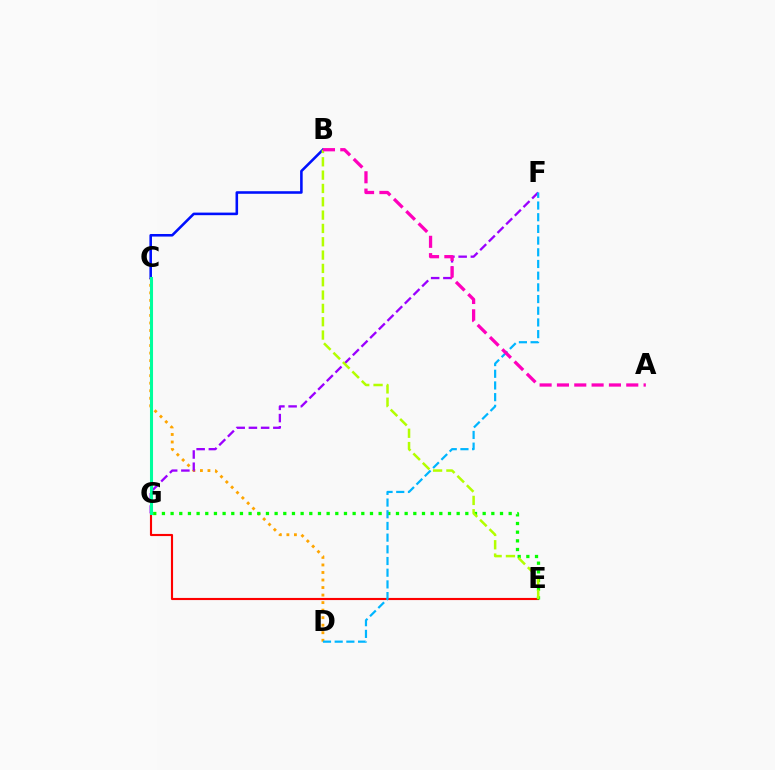{('E', 'G'): [{'color': '#ff0000', 'line_style': 'solid', 'thickness': 1.54}, {'color': '#08ff00', 'line_style': 'dotted', 'thickness': 2.36}], ('C', 'D'): [{'color': '#ffa500', 'line_style': 'dotted', 'thickness': 2.05}], ('B', 'C'): [{'color': '#0010ff', 'line_style': 'solid', 'thickness': 1.85}], ('F', 'G'): [{'color': '#9b00ff', 'line_style': 'dashed', 'thickness': 1.66}], ('B', 'E'): [{'color': '#b3ff00', 'line_style': 'dashed', 'thickness': 1.81}], ('C', 'G'): [{'color': '#00ff9d', 'line_style': 'solid', 'thickness': 2.2}], ('D', 'F'): [{'color': '#00b5ff', 'line_style': 'dashed', 'thickness': 1.59}], ('A', 'B'): [{'color': '#ff00bd', 'line_style': 'dashed', 'thickness': 2.35}]}